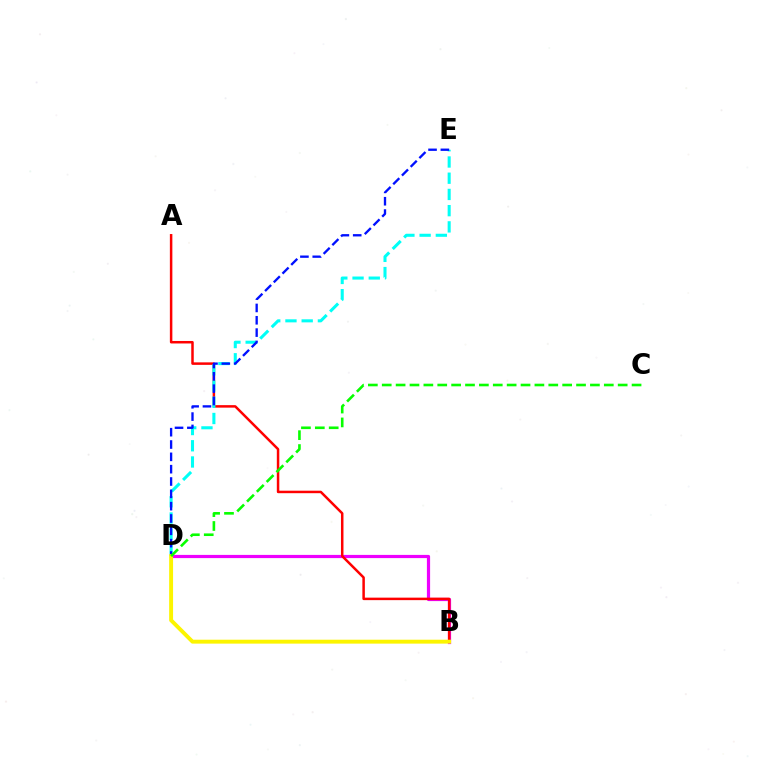{('B', 'D'): [{'color': '#ee00ff', 'line_style': 'solid', 'thickness': 2.31}, {'color': '#fcf500', 'line_style': 'solid', 'thickness': 2.82}], ('A', 'B'): [{'color': '#ff0000', 'line_style': 'solid', 'thickness': 1.8}], ('D', 'E'): [{'color': '#00fff6', 'line_style': 'dashed', 'thickness': 2.2}, {'color': '#0010ff', 'line_style': 'dashed', 'thickness': 1.67}], ('C', 'D'): [{'color': '#08ff00', 'line_style': 'dashed', 'thickness': 1.89}]}